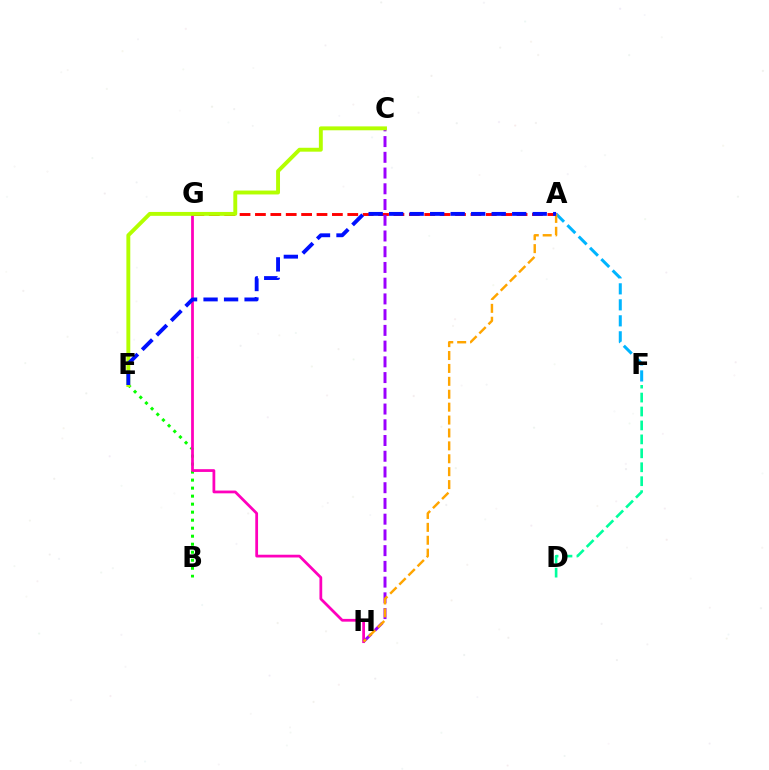{('A', 'F'): [{'color': '#00b5ff', 'line_style': 'dashed', 'thickness': 2.17}], ('B', 'E'): [{'color': '#08ff00', 'line_style': 'dotted', 'thickness': 2.18}], ('D', 'F'): [{'color': '#00ff9d', 'line_style': 'dashed', 'thickness': 1.89}], ('A', 'G'): [{'color': '#ff0000', 'line_style': 'dashed', 'thickness': 2.09}], ('G', 'H'): [{'color': '#ff00bd', 'line_style': 'solid', 'thickness': 1.99}], ('C', 'H'): [{'color': '#9b00ff', 'line_style': 'dashed', 'thickness': 2.14}], ('C', 'E'): [{'color': '#b3ff00', 'line_style': 'solid', 'thickness': 2.81}], ('A', 'H'): [{'color': '#ffa500', 'line_style': 'dashed', 'thickness': 1.75}], ('A', 'E'): [{'color': '#0010ff', 'line_style': 'dashed', 'thickness': 2.79}]}